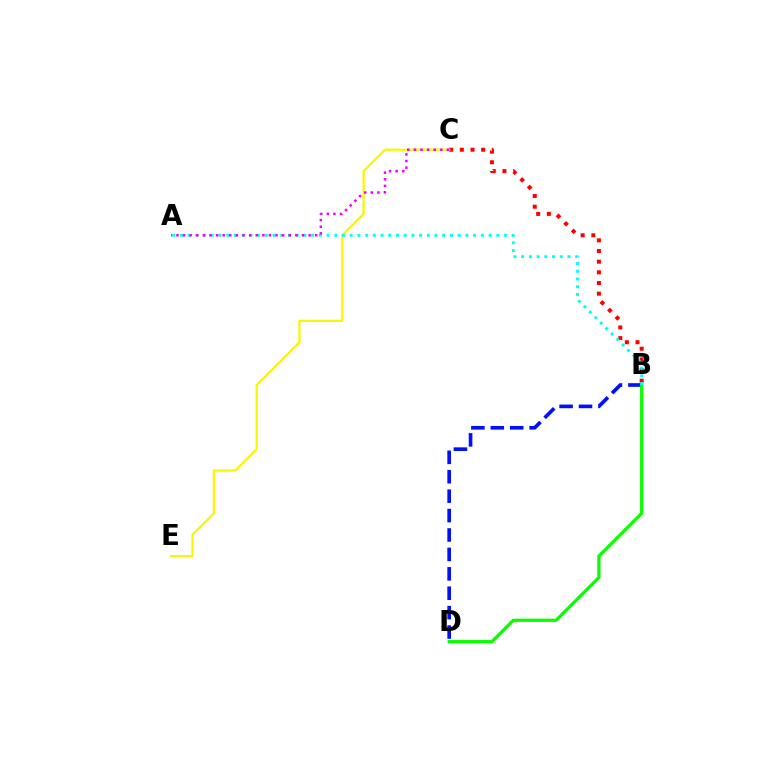{('B', 'C'): [{'color': '#ff0000', 'line_style': 'dotted', 'thickness': 2.9}], ('B', 'D'): [{'color': '#0010ff', 'line_style': 'dashed', 'thickness': 2.64}, {'color': '#08ff00', 'line_style': 'solid', 'thickness': 2.32}], ('C', 'E'): [{'color': '#fcf500', 'line_style': 'solid', 'thickness': 1.62}], ('A', 'B'): [{'color': '#00fff6', 'line_style': 'dotted', 'thickness': 2.1}], ('A', 'C'): [{'color': '#ee00ff', 'line_style': 'dotted', 'thickness': 1.79}]}